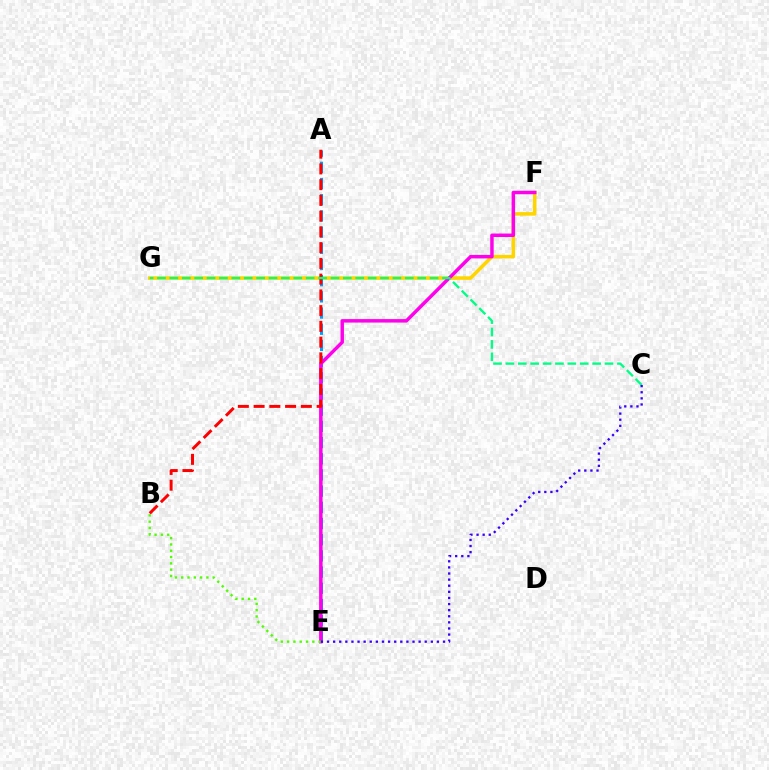{('F', 'G'): [{'color': '#ffd500', 'line_style': 'solid', 'thickness': 2.56}], ('A', 'E'): [{'color': '#009eff', 'line_style': 'dashed', 'thickness': 2.2}], ('E', 'F'): [{'color': '#ff00ed', 'line_style': 'solid', 'thickness': 2.5}], ('A', 'B'): [{'color': '#ff0000', 'line_style': 'dashed', 'thickness': 2.14}], ('C', 'G'): [{'color': '#00ff86', 'line_style': 'dashed', 'thickness': 1.68}], ('B', 'E'): [{'color': '#4fff00', 'line_style': 'dotted', 'thickness': 1.71}], ('C', 'E'): [{'color': '#3700ff', 'line_style': 'dotted', 'thickness': 1.66}]}